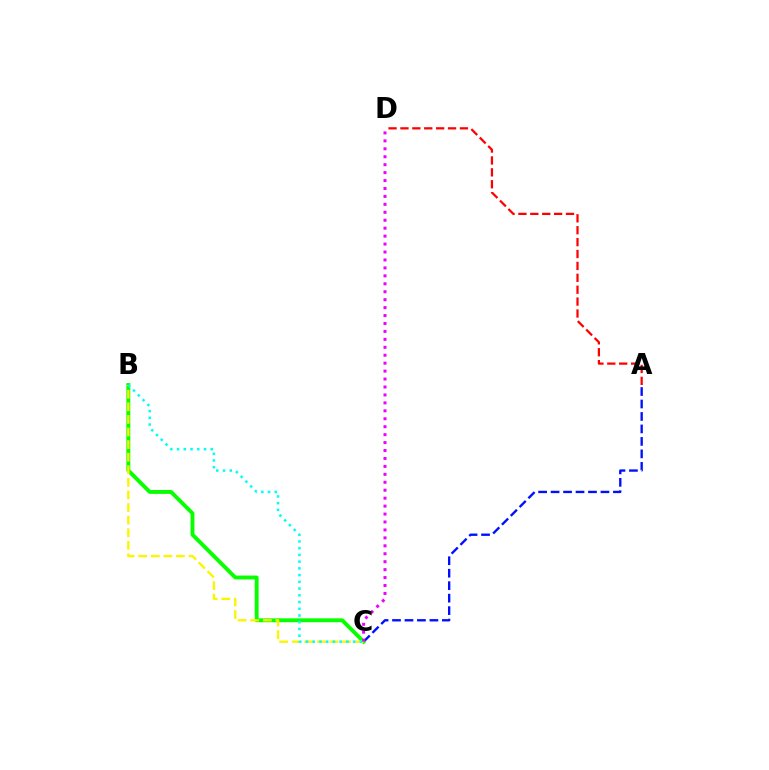{('A', 'C'): [{'color': '#0010ff', 'line_style': 'dashed', 'thickness': 1.69}], ('B', 'C'): [{'color': '#08ff00', 'line_style': 'solid', 'thickness': 2.8}, {'color': '#fcf500', 'line_style': 'dashed', 'thickness': 1.71}, {'color': '#00fff6', 'line_style': 'dotted', 'thickness': 1.83}], ('A', 'D'): [{'color': '#ff0000', 'line_style': 'dashed', 'thickness': 1.62}], ('C', 'D'): [{'color': '#ee00ff', 'line_style': 'dotted', 'thickness': 2.16}]}